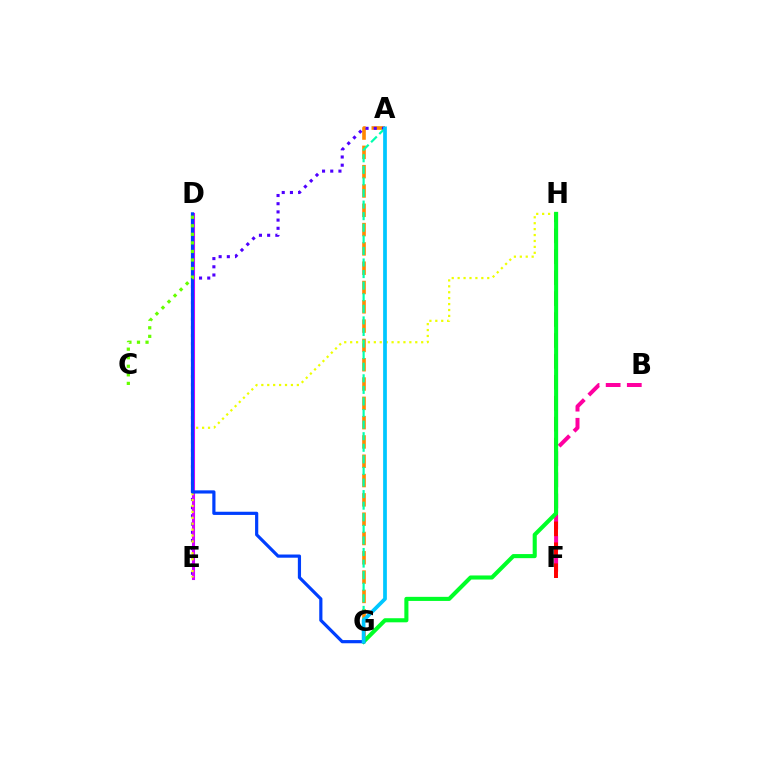{('A', 'G'): [{'color': '#ff8800', 'line_style': 'dashed', 'thickness': 2.62}, {'color': '#00ffaf', 'line_style': 'dashed', 'thickness': 1.57}, {'color': '#00c7ff', 'line_style': 'solid', 'thickness': 2.68}], ('B', 'F'): [{'color': '#ff00a0', 'line_style': 'dashed', 'thickness': 2.87}], ('A', 'E'): [{'color': '#4f00ff', 'line_style': 'dotted', 'thickness': 2.23}], ('F', 'H'): [{'color': '#ff0000', 'line_style': 'dashed', 'thickness': 2.84}], ('D', 'E'): [{'color': '#d600ff', 'line_style': 'solid', 'thickness': 2.22}], ('E', 'H'): [{'color': '#eeff00', 'line_style': 'dotted', 'thickness': 1.61}], ('G', 'H'): [{'color': '#00ff27', 'line_style': 'solid', 'thickness': 2.94}], ('D', 'G'): [{'color': '#003fff', 'line_style': 'solid', 'thickness': 2.3}], ('C', 'D'): [{'color': '#66ff00', 'line_style': 'dotted', 'thickness': 2.32}]}